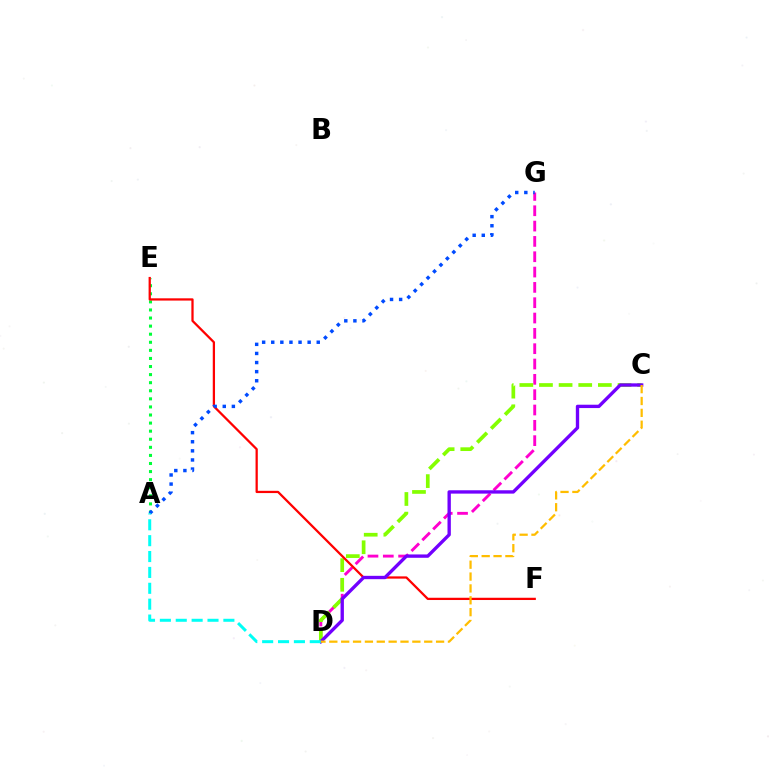{('D', 'G'): [{'color': '#ff00cf', 'line_style': 'dashed', 'thickness': 2.08}], ('A', 'E'): [{'color': '#00ff39', 'line_style': 'dotted', 'thickness': 2.2}], ('C', 'D'): [{'color': '#84ff00', 'line_style': 'dashed', 'thickness': 2.67}, {'color': '#7200ff', 'line_style': 'solid', 'thickness': 2.41}, {'color': '#ffbd00', 'line_style': 'dashed', 'thickness': 1.61}], ('E', 'F'): [{'color': '#ff0000', 'line_style': 'solid', 'thickness': 1.63}], ('A', 'G'): [{'color': '#004bff', 'line_style': 'dotted', 'thickness': 2.47}], ('A', 'D'): [{'color': '#00fff6', 'line_style': 'dashed', 'thickness': 2.16}]}